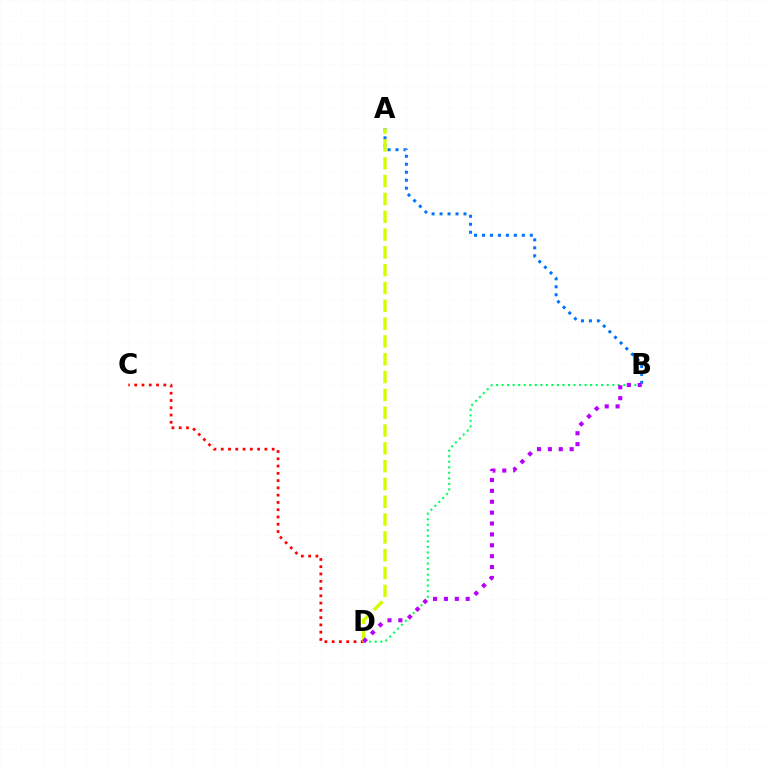{('A', 'B'): [{'color': '#0074ff', 'line_style': 'dotted', 'thickness': 2.17}], ('B', 'D'): [{'color': '#00ff5c', 'line_style': 'dotted', 'thickness': 1.5}, {'color': '#b900ff', 'line_style': 'dotted', 'thickness': 2.96}], ('C', 'D'): [{'color': '#ff0000', 'line_style': 'dotted', 'thickness': 1.98}], ('A', 'D'): [{'color': '#d1ff00', 'line_style': 'dashed', 'thickness': 2.42}]}